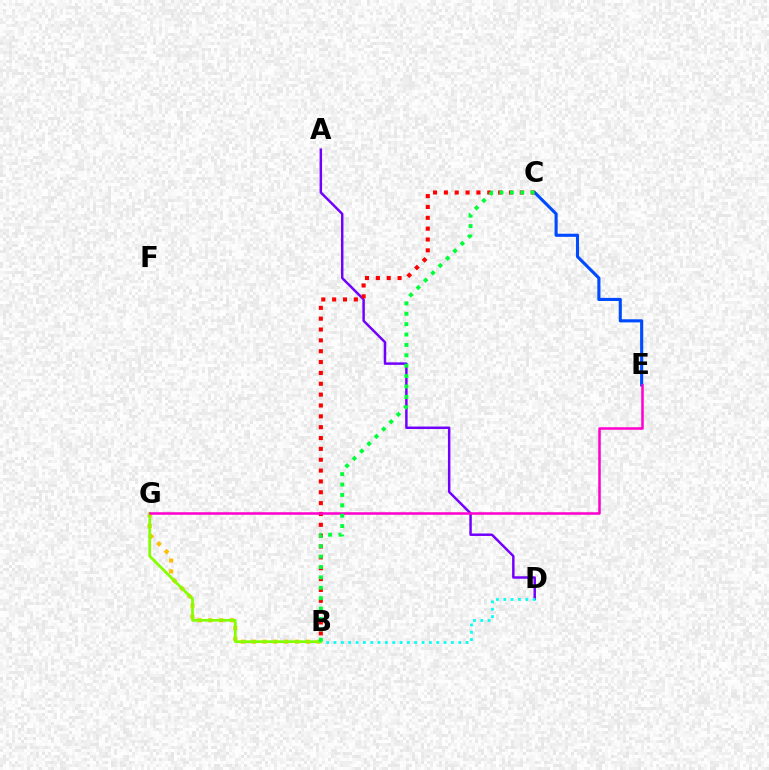{('B', 'G'): [{'color': '#ffbd00', 'line_style': 'dotted', 'thickness': 2.94}, {'color': '#84ff00', 'line_style': 'solid', 'thickness': 1.98}], ('C', 'E'): [{'color': '#004bff', 'line_style': 'solid', 'thickness': 2.24}], ('A', 'D'): [{'color': '#7200ff', 'line_style': 'solid', 'thickness': 1.78}], ('B', 'C'): [{'color': '#ff0000', 'line_style': 'dotted', 'thickness': 2.95}, {'color': '#00ff39', 'line_style': 'dotted', 'thickness': 2.82}], ('E', 'G'): [{'color': '#ff00cf', 'line_style': 'solid', 'thickness': 1.82}], ('B', 'D'): [{'color': '#00fff6', 'line_style': 'dotted', 'thickness': 1.99}]}